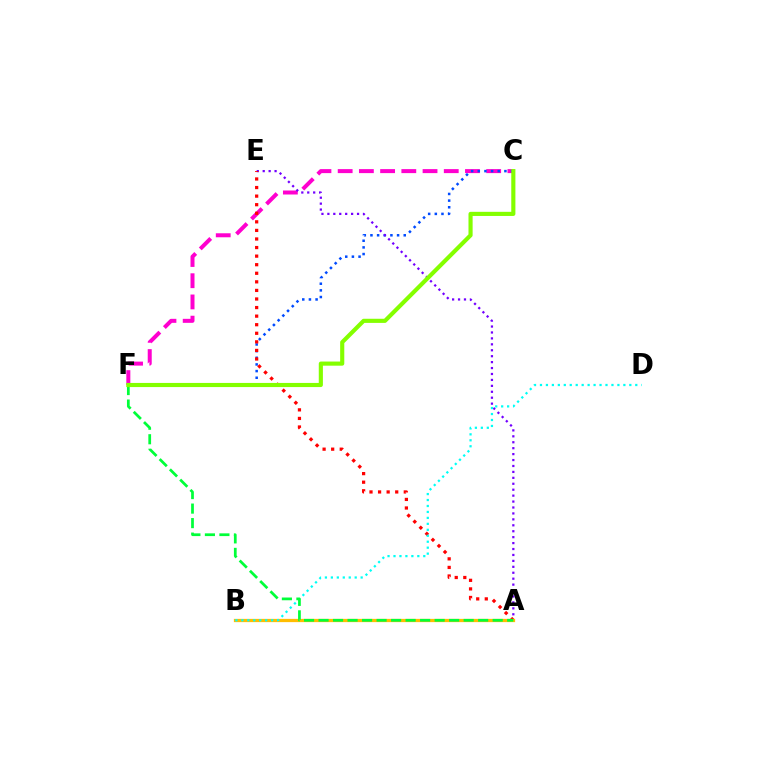{('C', 'F'): [{'color': '#ff00cf', 'line_style': 'dashed', 'thickness': 2.88}, {'color': '#004bff', 'line_style': 'dotted', 'thickness': 1.81}, {'color': '#84ff00', 'line_style': 'solid', 'thickness': 2.98}], ('A', 'E'): [{'color': '#7200ff', 'line_style': 'dotted', 'thickness': 1.61}, {'color': '#ff0000', 'line_style': 'dotted', 'thickness': 2.33}], ('A', 'B'): [{'color': '#ffbd00', 'line_style': 'solid', 'thickness': 2.35}], ('B', 'D'): [{'color': '#00fff6', 'line_style': 'dotted', 'thickness': 1.62}], ('A', 'F'): [{'color': '#00ff39', 'line_style': 'dashed', 'thickness': 1.97}]}